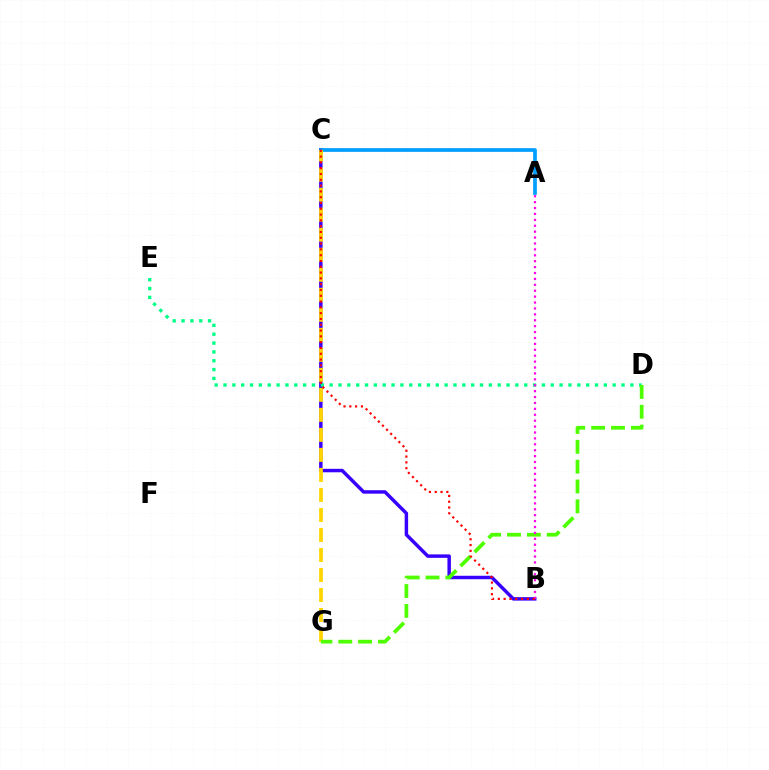{('B', 'C'): [{'color': '#3700ff', 'line_style': 'solid', 'thickness': 2.49}, {'color': '#ff0000', 'line_style': 'dotted', 'thickness': 1.58}], ('A', 'C'): [{'color': '#009eff', 'line_style': 'solid', 'thickness': 2.66}], ('D', 'E'): [{'color': '#00ff86', 'line_style': 'dotted', 'thickness': 2.4}], ('C', 'G'): [{'color': '#ffd500', 'line_style': 'dashed', 'thickness': 2.72}], ('D', 'G'): [{'color': '#4fff00', 'line_style': 'dashed', 'thickness': 2.7}], ('A', 'B'): [{'color': '#ff00ed', 'line_style': 'dotted', 'thickness': 1.6}]}